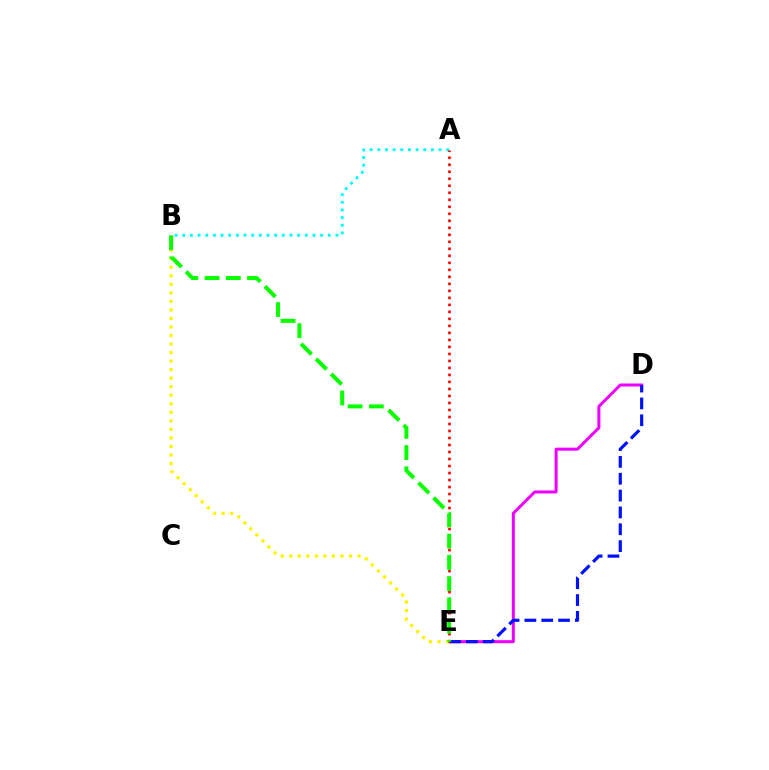{('A', 'B'): [{'color': '#00fff6', 'line_style': 'dotted', 'thickness': 2.08}], ('D', 'E'): [{'color': '#ee00ff', 'line_style': 'solid', 'thickness': 2.17}, {'color': '#0010ff', 'line_style': 'dashed', 'thickness': 2.29}], ('B', 'E'): [{'color': '#fcf500', 'line_style': 'dotted', 'thickness': 2.32}, {'color': '#08ff00', 'line_style': 'dashed', 'thickness': 2.89}], ('A', 'E'): [{'color': '#ff0000', 'line_style': 'dotted', 'thickness': 1.9}]}